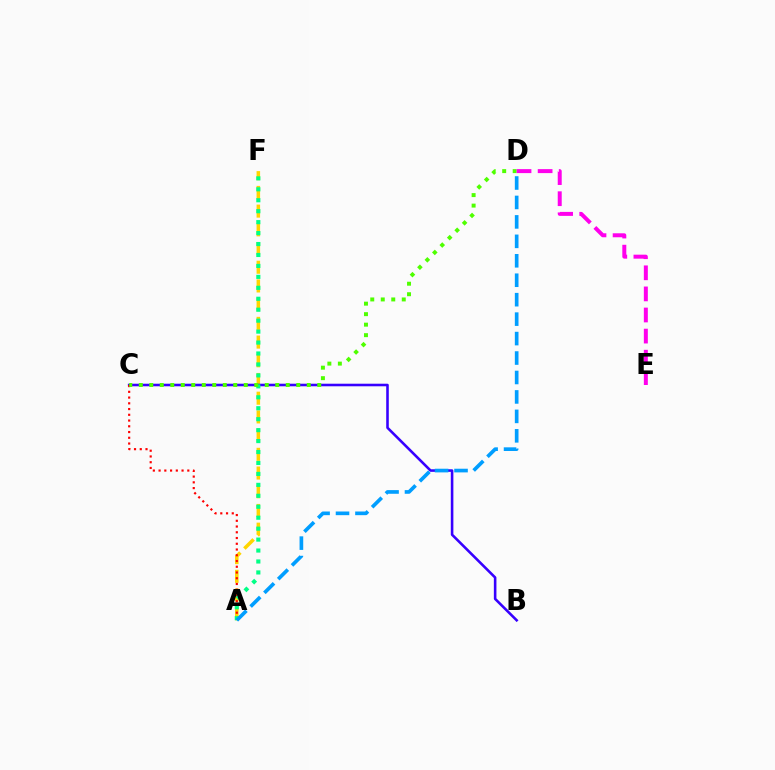{('A', 'F'): [{'color': '#ffd500', 'line_style': 'dashed', 'thickness': 2.54}, {'color': '#00ff86', 'line_style': 'dotted', 'thickness': 2.97}], ('B', 'C'): [{'color': '#3700ff', 'line_style': 'solid', 'thickness': 1.86}], ('A', 'C'): [{'color': '#ff0000', 'line_style': 'dotted', 'thickness': 1.56}], ('C', 'D'): [{'color': '#4fff00', 'line_style': 'dotted', 'thickness': 2.85}], ('D', 'E'): [{'color': '#ff00ed', 'line_style': 'dashed', 'thickness': 2.87}], ('A', 'D'): [{'color': '#009eff', 'line_style': 'dashed', 'thickness': 2.64}]}